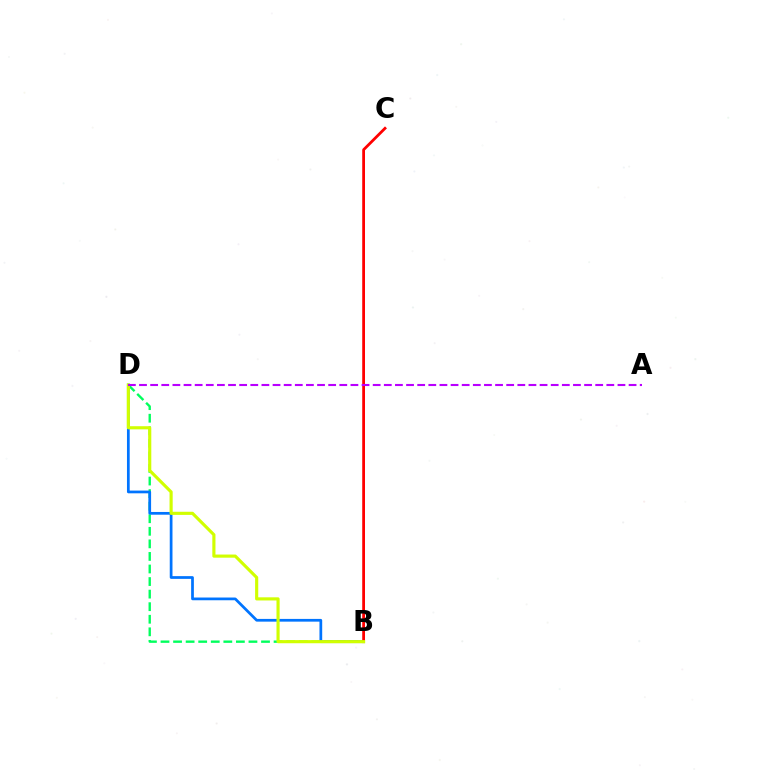{('B', 'D'): [{'color': '#00ff5c', 'line_style': 'dashed', 'thickness': 1.71}, {'color': '#0074ff', 'line_style': 'solid', 'thickness': 1.97}, {'color': '#d1ff00', 'line_style': 'solid', 'thickness': 2.26}], ('B', 'C'): [{'color': '#ff0000', 'line_style': 'solid', 'thickness': 2.0}], ('A', 'D'): [{'color': '#b900ff', 'line_style': 'dashed', 'thickness': 1.51}]}